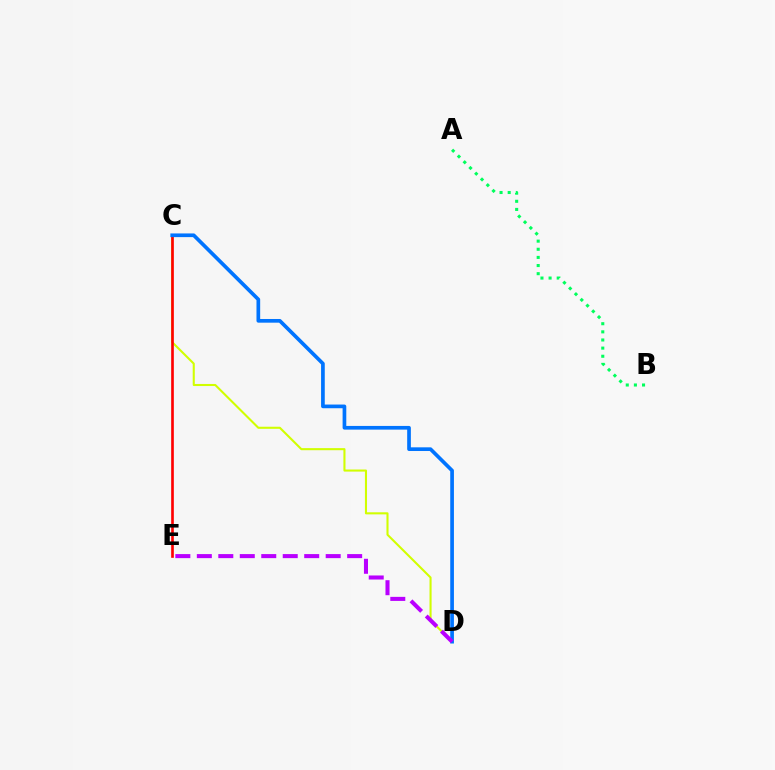{('C', 'D'): [{'color': '#d1ff00', 'line_style': 'solid', 'thickness': 1.5}, {'color': '#0074ff', 'line_style': 'solid', 'thickness': 2.66}], ('C', 'E'): [{'color': '#ff0000', 'line_style': 'solid', 'thickness': 1.91}], ('D', 'E'): [{'color': '#b900ff', 'line_style': 'dashed', 'thickness': 2.92}], ('A', 'B'): [{'color': '#00ff5c', 'line_style': 'dotted', 'thickness': 2.21}]}